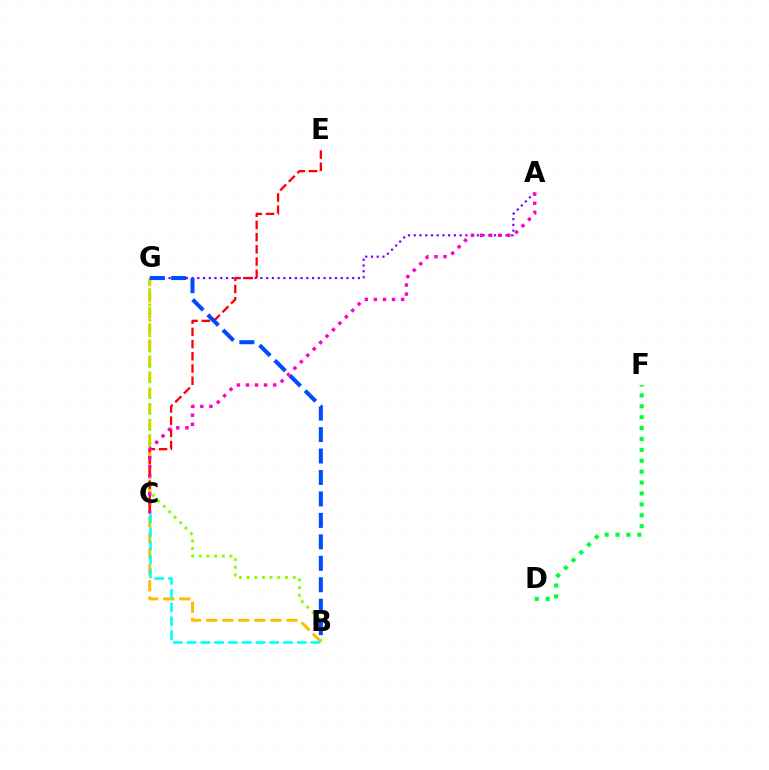{('B', 'G'): [{'color': '#ffbd00', 'line_style': 'dashed', 'thickness': 2.18}, {'color': '#84ff00', 'line_style': 'dotted', 'thickness': 2.09}, {'color': '#004bff', 'line_style': 'dashed', 'thickness': 2.91}], ('A', 'G'): [{'color': '#7200ff', 'line_style': 'dotted', 'thickness': 1.56}], ('D', 'F'): [{'color': '#00ff39', 'line_style': 'dotted', 'thickness': 2.96}], ('C', 'E'): [{'color': '#ff0000', 'line_style': 'dashed', 'thickness': 1.66}], ('B', 'C'): [{'color': '#00fff6', 'line_style': 'dashed', 'thickness': 1.87}], ('A', 'C'): [{'color': '#ff00cf', 'line_style': 'dotted', 'thickness': 2.47}]}